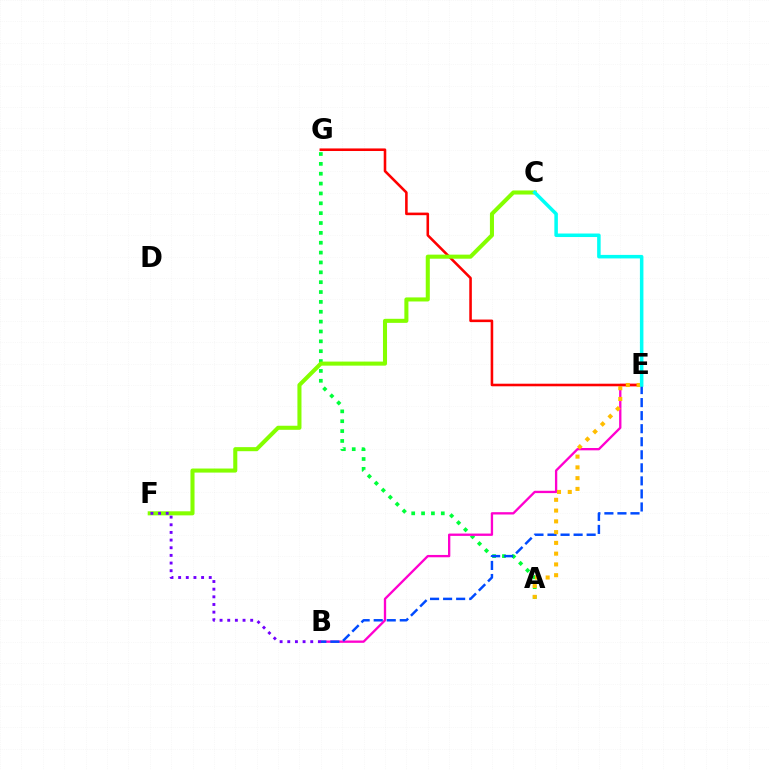{('A', 'G'): [{'color': '#00ff39', 'line_style': 'dotted', 'thickness': 2.68}], ('B', 'E'): [{'color': '#ff00cf', 'line_style': 'solid', 'thickness': 1.67}, {'color': '#004bff', 'line_style': 'dashed', 'thickness': 1.77}], ('E', 'G'): [{'color': '#ff0000', 'line_style': 'solid', 'thickness': 1.85}], ('C', 'F'): [{'color': '#84ff00', 'line_style': 'solid', 'thickness': 2.92}], ('B', 'F'): [{'color': '#7200ff', 'line_style': 'dotted', 'thickness': 2.08}], ('A', 'E'): [{'color': '#ffbd00', 'line_style': 'dotted', 'thickness': 2.93}], ('C', 'E'): [{'color': '#00fff6', 'line_style': 'solid', 'thickness': 2.53}]}